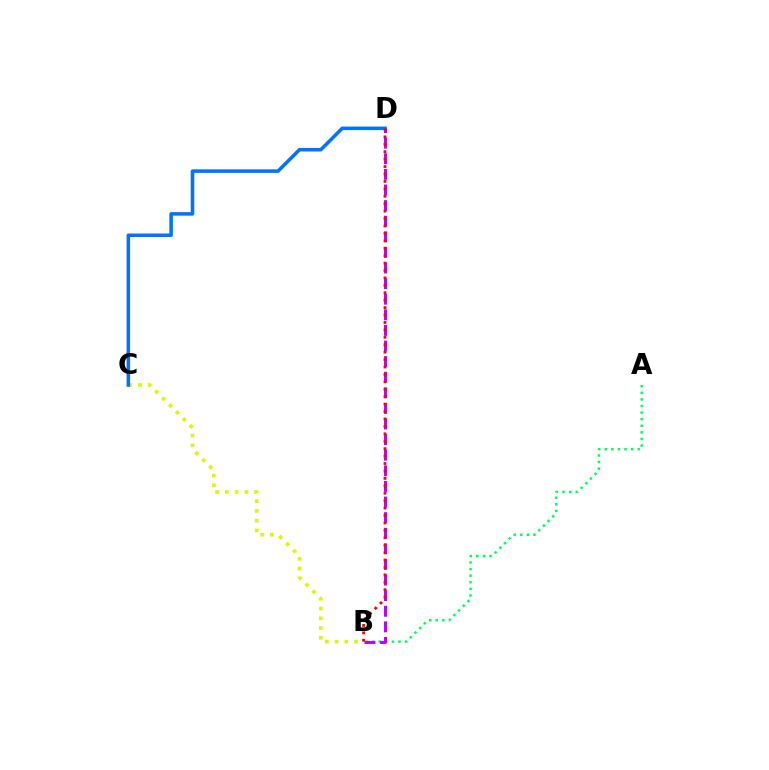{('B', 'C'): [{'color': '#d1ff00', 'line_style': 'dotted', 'thickness': 2.65}], ('A', 'B'): [{'color': '#00ff5c', 'line_style': 'dotted', 'thickness': 1.79}], ('C', 'D'): [{'color': '#0074ff', 'line_style': 'solid', 'thickness': 2.55}], ('B', 'D'): [{'color': '#b900ff', 'line_style': 'dashed', 'thickness': 2.12}, {'color': '#ff0000', 'line_style': 'dotted', 'thickness': 2.02}]}